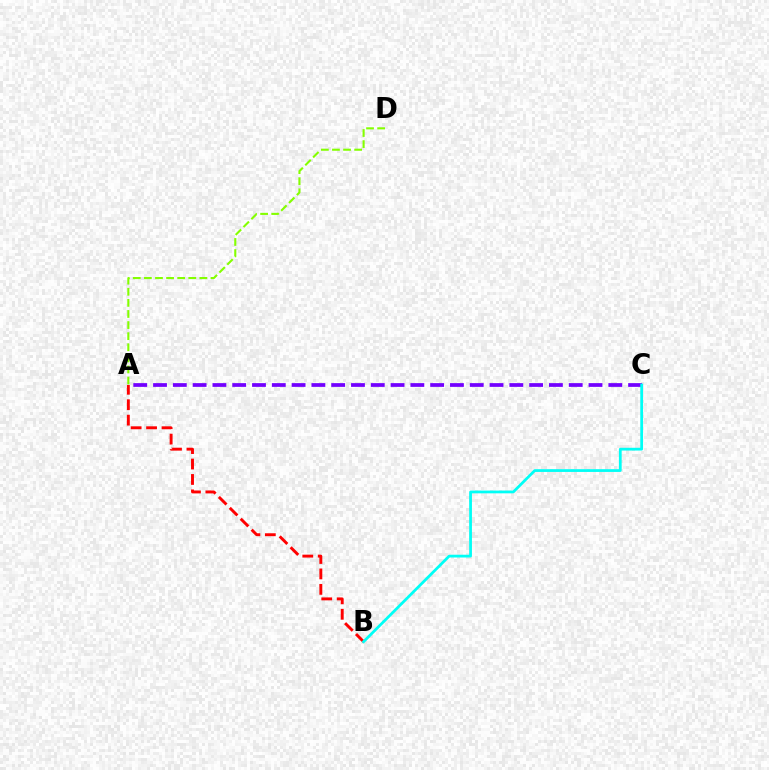{('A', 'D'): [{'color': '#84ff00', 'line_style': 'dashed', 'thickness': 1.51}], ('A', 'C'): [{'color': '#7200ff', 'line_style': 'dashed', 'thickness': 2.69}], ('A', 'B'): [{'color': '#ff0000', 'line_style': 'dashed', 'thickness': 2.1}], ('B', 'C'): [{'color': '#00fff6', 'line_style': 'solid', 'thickness': 1.99}]}